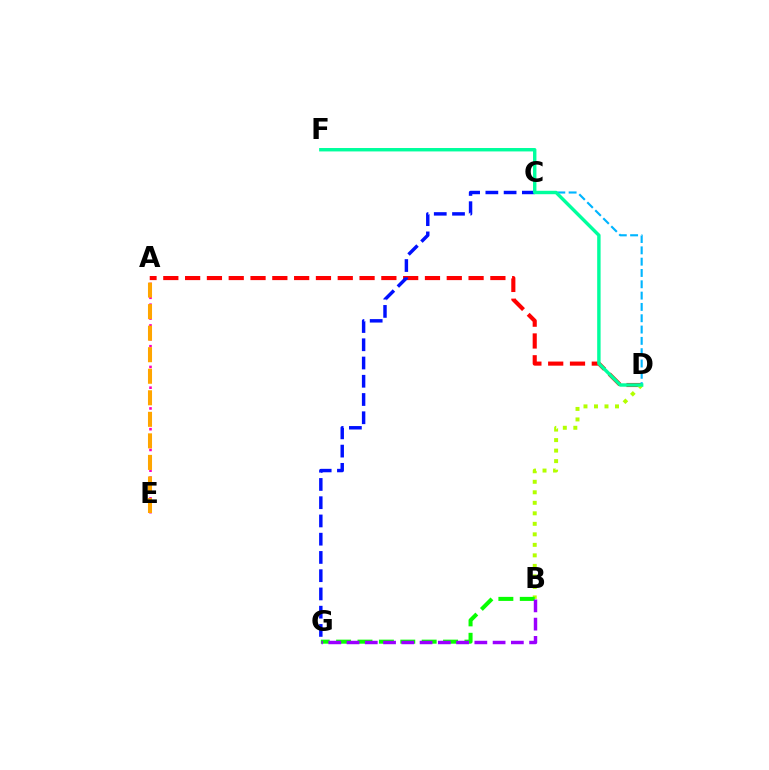{('A', 'D'): [{'color': '#ff0000', 'line_style': 'dashed', 'thickness': 2.96}], ('B', 'D'): [{'color': '#b3ff00', 'line_style': 'dotted', 'thickness': 2.86}], ('B', 'G'): [{'color': '#08ff00', 'line_style': 'dashed', 'thickness': 2.91}, {'color': '#9b00ff', 'line_style': 'dashed', 'thickness': 2.48}], ('C', 'G'): [{'color': '#0010ff', 'line_style': 'dashed', 'thickness': 2.48}], ('C', 'D'): [{'color': '#00b5ff', 'line_style': 'dashed', 'thickness': 1.54}], ('A', 'E'): [{'color': '#ff00bd', 'line_style': 'dotted', 'thickness': 1.88}, {'color': '#ffa500', 'line_style': 'dashed', 'thickness': 2.93}], ('D', 'F'): [{'color': '#00ff9d', 'line_style': 'solid', 'thickness': 2.46}]}